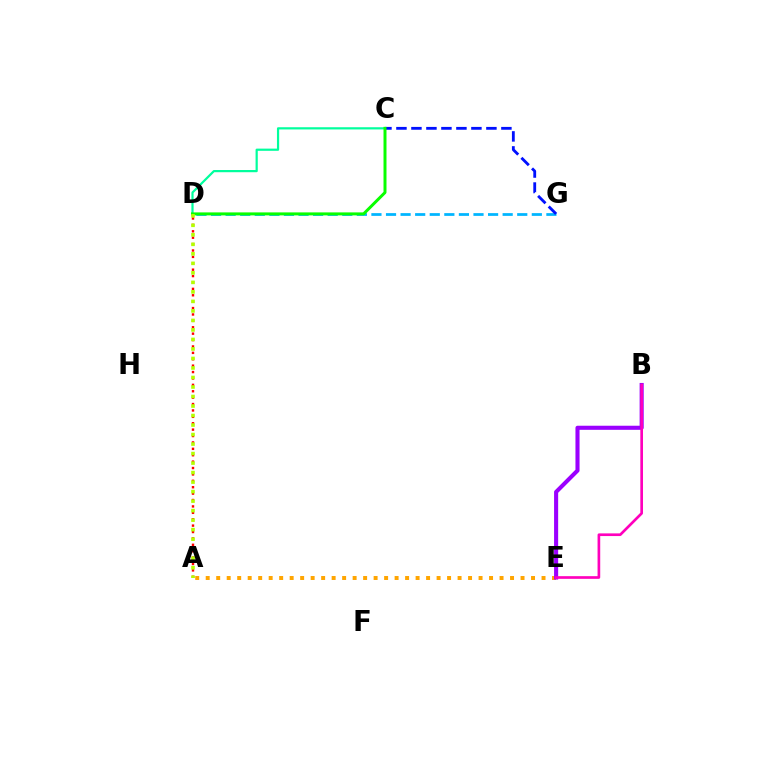{('C', 'D'): [{'color': '#00ff9d', 'line_style': 'solid', 'thickness': 1.59}, {'color': '#08ff00', 'line_style': 'solid', 'thickness': 2.15}], ('D', 'G'): [{'color': '#00b5ff', 'line_style': 'dashed', 'thickness': 1.98}], ('A', 'E'): [{'color': '#ffa500', 'line_style': 'dotted', 'thickness': 2.85}], ('C', 'G'): [{'color': '#0010ff', 'line_style': 'dashed', 'thickness': 2.04}], ('A', 'D'): [{'color': '#ff0000', 'line_style': 'dotted', 'thickness': 1.74}, {'color': '#b3ff00', 'line_style': 'dotted', 'thickness': 2.58}], ('B', 'E'): [{'color': '#9b00ff', 'line_style': 'solid', 'thickness': 2.94}, {'color': '#ff00bd', 'line_style': 'solid', 'thickness': 1.92}]}